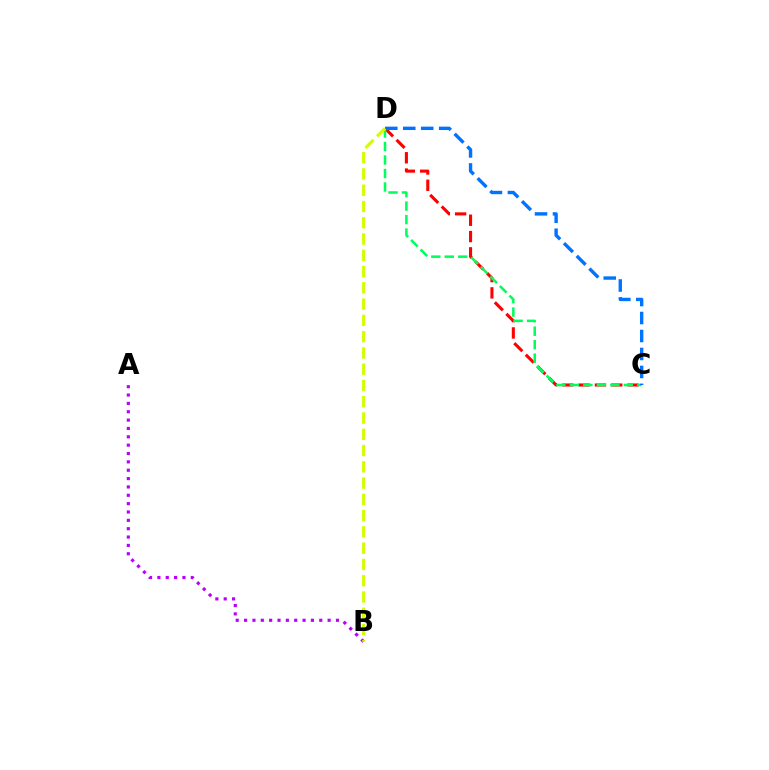{('A', 'B'): [{'color': '#b900ff', 'line_style': 'dotted', 'thickness': 2.27}], ('C', 'D'): [{'color': '#ff0000', 'line_style': 'dashed', 'thickness': 2.21}, {'color': '#00ff5c', 'line_style': 'dashed', 'thickness': 1.83}, {'color': '#0074ff', 'line_style': 'dashed', 'thickness': 2.44}], ('B', 'D'): [{'color': '#d1ff00', 'line_style': 'dashed', 'thickness': 2.21}]}